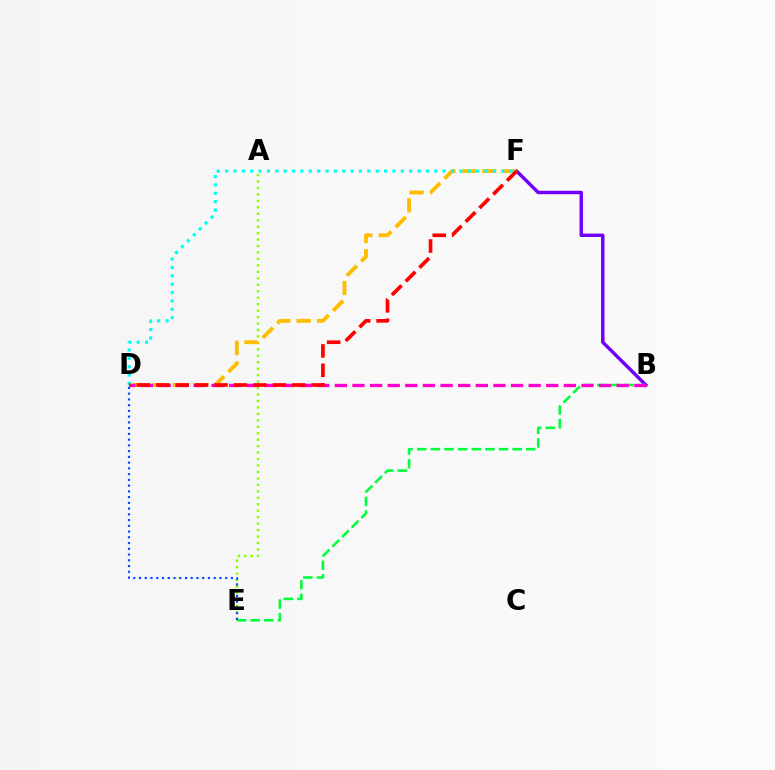{('B', 'F'): [{'color': '#7200ff', 'line_style': 'solid', 'thickness': 2.48}], ('B', 'E'): [{'color': '#00ff39', 'line_style': 'dashed', 'thickness': 1.85}], ('A', 'E'): [{'color': '#84ff00', 'line_style': 'dotted', 'thickness': 1.75}], ('D', 'E'): [{'color': '#004bff', 'line_style': 'dotted', 'thickness': 1.56}], ('D', 'F'): [{'color': '#ffbd00', 'line_style': 'dashed', 'thickness': 2.77}, {'color': '#00fff6', 'line_style': 'dotted', 'thickness': 2.27}, {'color': '#ff0000', 'line_style': 'dashed', 'thickness': 2.64}], ('B', 'D'): [{'color': '#ff00cf', 'line_style': 'dashed', 'thickness': 2.39}]}